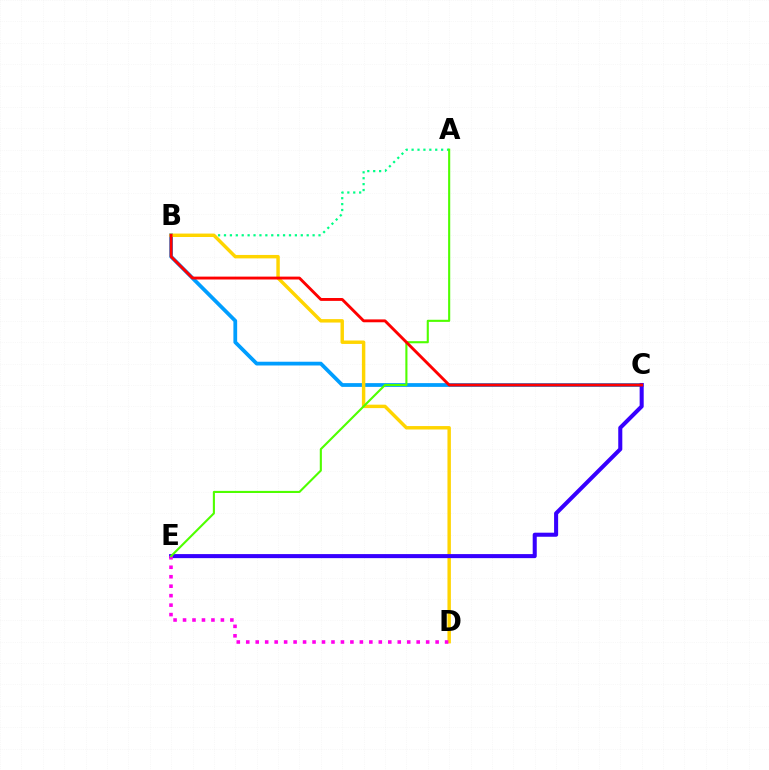{('A', 'B'): [{'color': '#00ff86', 'line_style': 'dotted', 'thickness': 1.61}], ('B', 'C'): [{'color': '#009eff', 'line_style': 'solid', 'thickness': 2.71}, {'color': '#ff0000', 'line_style': 'solid', 'thickness': 2.07}], ('B', 'D'): [{'color': '#ffd500', 'line_style': 'solid', 'thickness': 2.47}], ('C', 'E'): [{'color': '#3700ff', 'line_style': 'solid', 'thickness': 2.92}], ('D', 'E'): [{'color': '#ff00ed', 'line_style': 'dotted', 'thickness': 2.57}], ('A', 'E'): [{'color': '#4fff00', 'line_style': 'solid', 'thickness': 1.52}]}